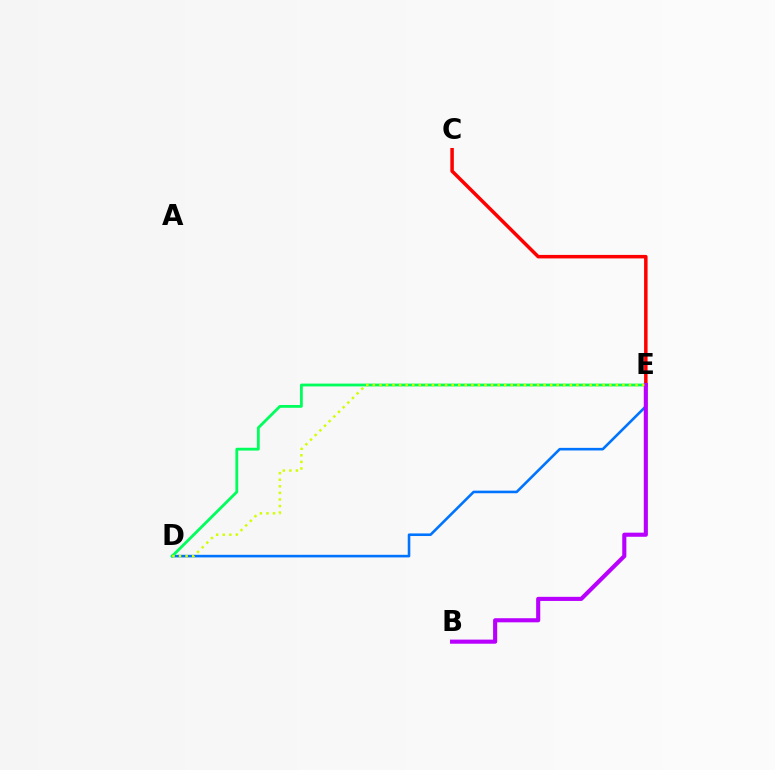{('D', 'E'): [{'color': '#0074ff', 'line_style': 'solid', 'thickness': 1.87}, {'color': '#00ff5c', 'line_style': 'solid', 'thickness': 2.02}, {'color': '#d1ff00', 'line_style': 'dotted', 'thickness': 1.78}], ('C', 'E'): [{'color': '#ff0000', 'line_style': 'solid', 'thickness': 2.52}], ('B', 'E'): [{'color': '#b900ff', 'line_style': 'solid', 'thickness': 2.96}]}